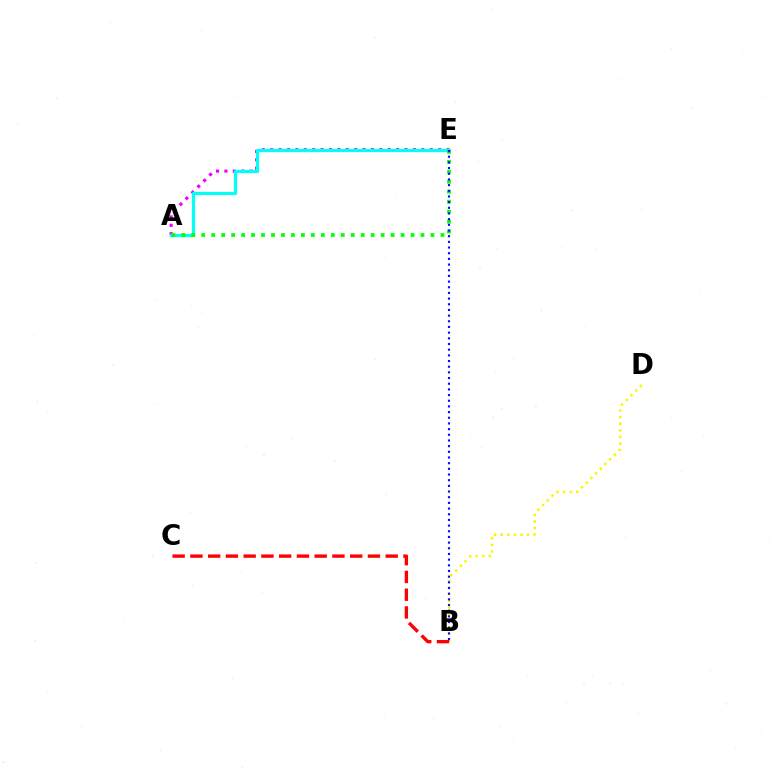{('A', 'E'): [{'color': '#ee00ff', 'line_style': 'dotted', 'thickness': 2.28}, {'color': '#00fff6', 'line_style': 'solid', 'thickness': 2.32}, {'color': '#08ff00', 'line_style': 'dotted', 'thickness': 2.71}], ('B', 'D'): [{'color': '#fcf500', 'line_style': 'dotted', 'thickness': 1.8}], ('B', 'E'): [{'color': '#0010ff', 'line_style': 'dotted', 'thickness': 1.54}], ('B', 'C'): [{'color': '#ff0000', 'line_style': 'dashed', 'thickness': 2.41}]}